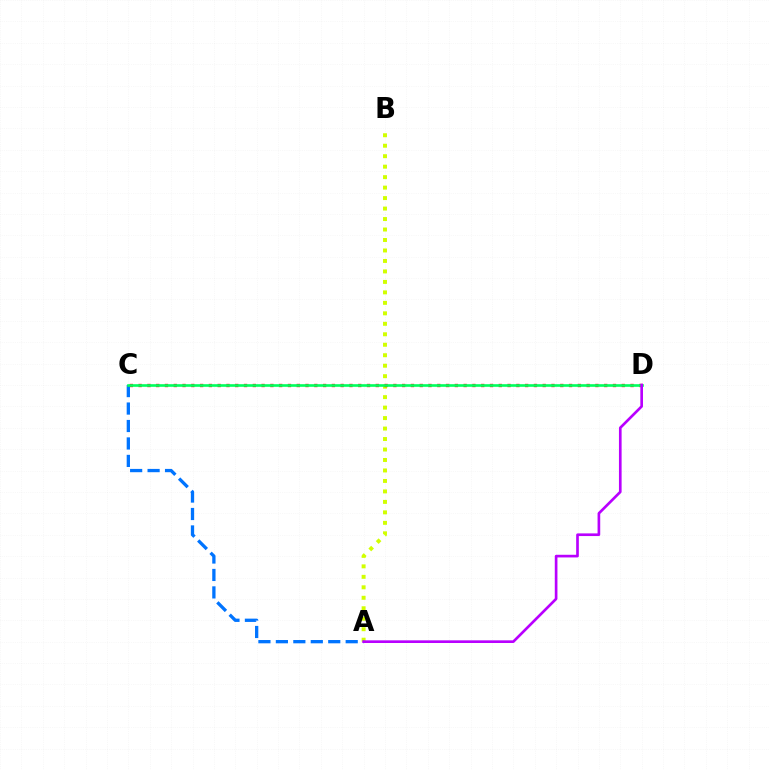{('A', 'B'): [{'color': '#d1ff00', 'line_style': 'dotted', 'thickness': 2.85}], ('C', 'D'): [{'color': '#ff0000', 'line_style': 'dotted', 'thickness': 2.39}, {'color': '#00ff5c', 'line_style': 'solid', 'thickness': 1.89}], ('A', 'C'): [{'color': '#0074ff', 'line_style': 'dashed', 'thickness': 2.37}], ('A', 'D'): [{'color': '#b900ff', 'line_style': 'solid', 'thickness': 1.92}]}